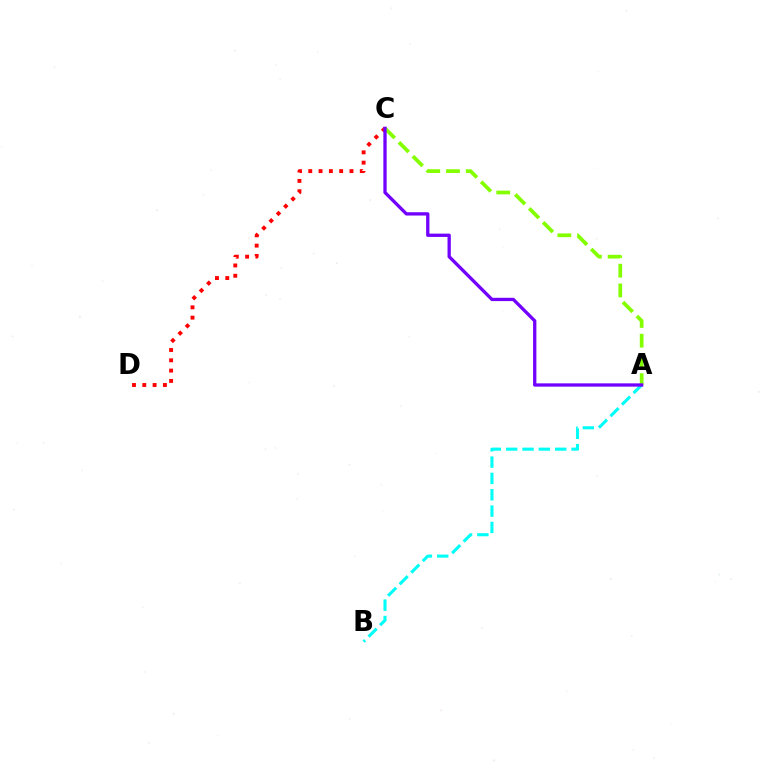{('A', 'B'): [{'color': '#00fff6', 'line_style': 'dashed', 'thickness': 2.22}], ('C', 'D'): [{'color': '#ff0000', 'line_style': 'dotted', 'thickness': 2.8}], ('A', 'C'): [{'color': '#84ff00', 'line_style': 'dashed', 'thickness': 2.68}, {'color': '#7200ff', 'line_style': 'solid', 'thickness': 2.38}]}